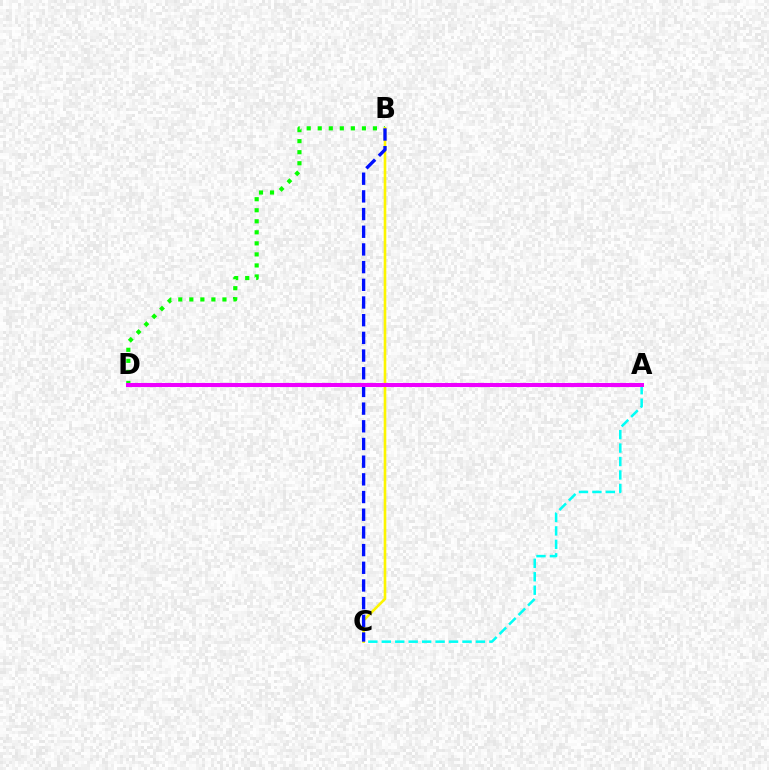{('B', 'D'): [{'color': '#08ff00', 'line_style': 'dotted', 'thickness': 3.0}], ('A', 'D'): [{'color': '#ff0000', 'line_style': 'dotted', 'thickness': 1.57}, {'color': '#ee00ff', 'line_style': 'solid', 'thickness': 2.91}], ('A', 'C'): [{'color': '#00fff6', 'line_style': 'dashed', 'thickness': 1.83}], ('B', 'C'): [{'color': '#fcf500', 'line_style': 'solid', 'thickness': 1.88}, {'color': '#0010ff', 'line_style': 'dashed', 'thickness': 2.4}]}